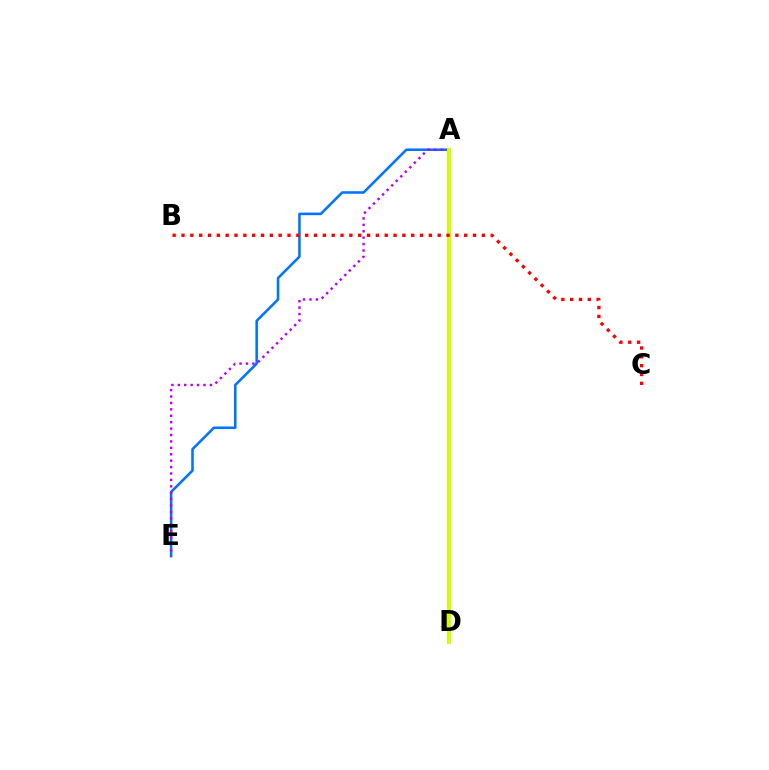{('A', 'D'): [{'color': '#00ff5c', 'line_style': 'dotted', 'thickness': 1.86}, {'color': '#d1ff00', 'line_style': 'solid', 'thickness': 2.86}], ('A', 'E'): [{'color': '#0074ff', 'line_style': 'solid', 'thickness': 1.84}, {'color': '#b900ff', 'line_style': 'dotted', 'thickness': 1.74}], ('B', 'C'): [{'color': '#ff0000', 'line_style': 'dotted', 'thickness': 2.4}]}